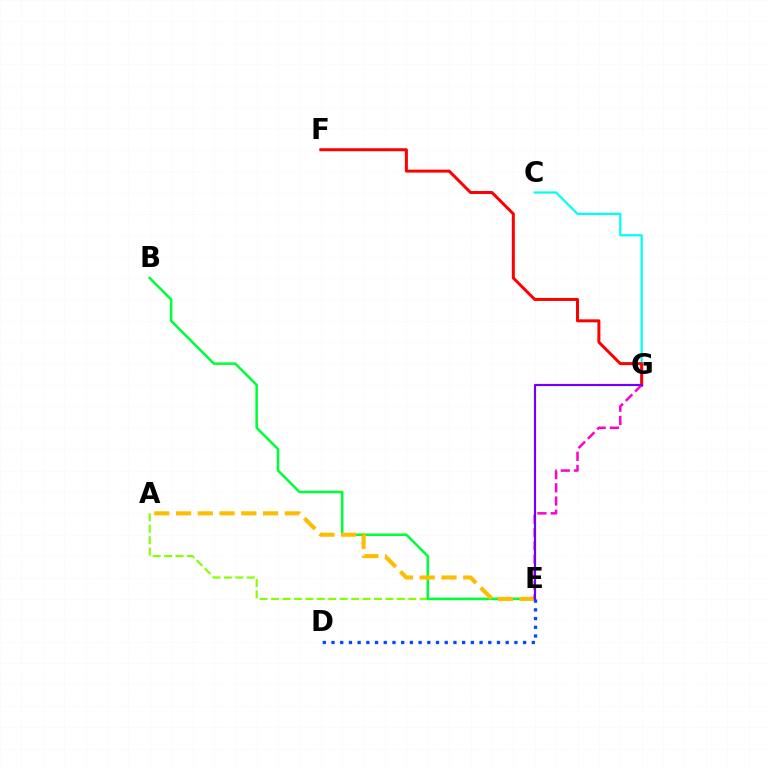{('A', 'E'): [{'color': '#84ff00', 'line_style': 'dashed', 'thickness': 1.55}, {'color': '#ffbd00', 'line_style': 'dashed', 'thickness': 2.96}], ('C', 'G'): [{'color': '#00fff6', 'line_style': 'solid', 'thickness': 1.61}], ('B', 'E'): [{'color': '#00ff39', 'line_style': 'solid', 'thickness': 1.83}], ('F', 'G'): [{'color': '#ff0000', 'line_style': 'solid', 'thickness': 2.16}], ('E', 'G'): [{'color': '#ff00cf', 'line_style': 'dashed', 'thickness': 1.8}, {'color': '#7200ff', 'line_style': 'solid', 'thickness': 1.57}], ('D', 'E'): [{'color': '#004bff', 'line_style': 'dotted', 'thickness': 2.37}]}